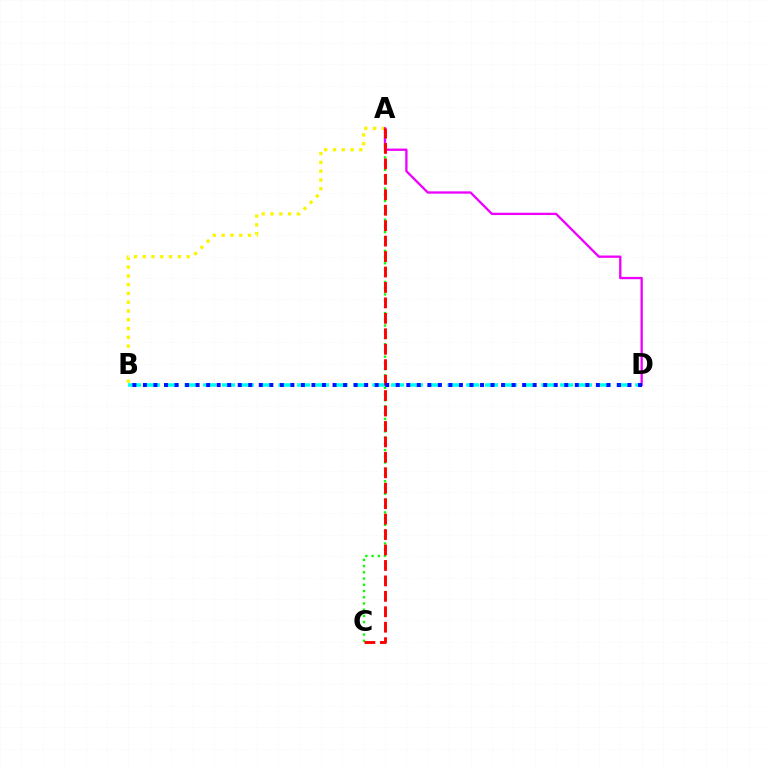{('A', 'B'): [{'color': '#fcf500', 'line_style': 'dotted', 'thickness': 2.39}], ('B', 'D'): [{'color': '#00fff6', 'line_style': 'dashed', 'thickness': 2.55}, {'color': '#0010ff', 'line_style': 'dotted', 'thickness': 2.86}], ('A', 'C'): [{'color': '#08ff00', 'line_style': 'dotted', 'thickness': 1.69}, {'color': '#ff0000', 'line_style': 'dashed', 'thickness': 2.1}], ('A', 'D'): [{'color': '#ee00ff', 'line_style': 'solid', 'thickness': 1.66}]}